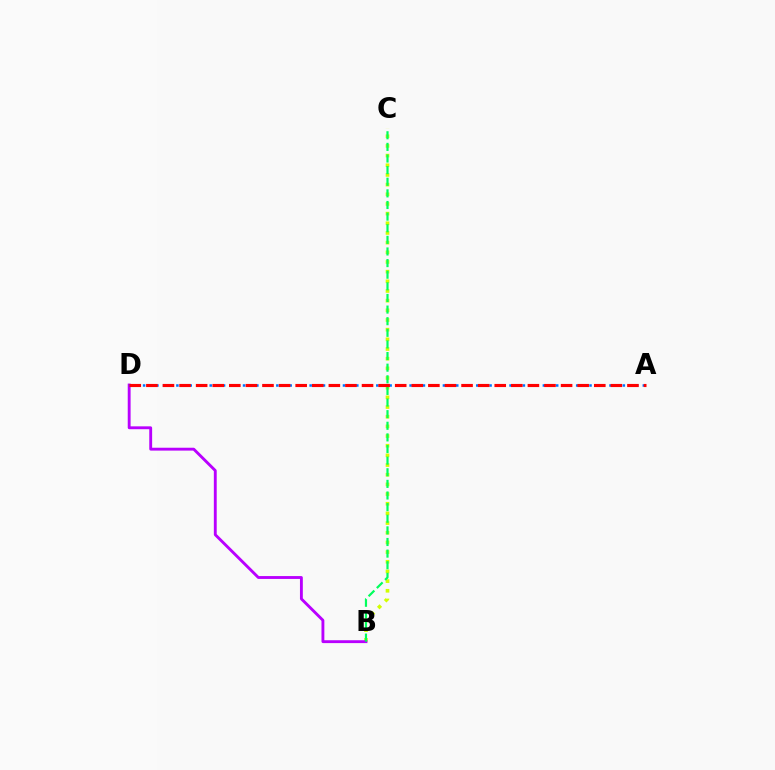{('B', 'C'): [{'color': '#d1ff00', 'line_style': 'dotted', 'thickness': 2.63}, {'color': '#00ff5c', 'line_style': 'dashed', 'thickness': 1.58}], ('B', 'D'): [{'color': '#b900ff', 'line_style': 'solid', 'thickness': 2.06}], ('A', 'D'): [{'color': '#0074ff', 'line_style': 'dotted', 'thickness': 1.81}, {'color': '#ff0000', 'line_style': 'dashed', 'thickness': 2.25}]}